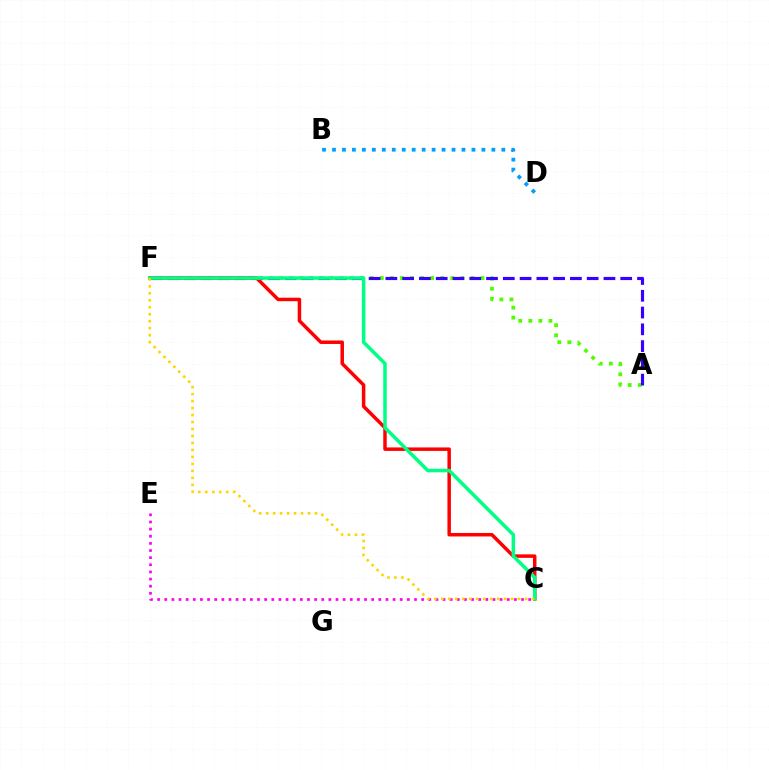{('C', 'E'): [{'color': '#ff00ed', 'line_style': 'dotted', 'thickness': 1.94}], ('A', 'F'): [{'color': '#4fff00', 'line_style': 'dotted', 'thickness': 2.74}, {'color': '#3700ff', 'line_style': 'dashed', 'thickness': 2.28}], ('C', 'F'): [{'color': '#ff0000', 'line_style': 'solid', 'thickness': 2.5}, {'color': '#00ff86', 'line_style': 'solid', 'thickness': 2.52}, {'color': '#ffd500', 'line_style': 'dotted', 'thickness': 1.89}], ('B', 'D'): [{'color': '#009eff', 'line_style': 'dotted', 'thickness': 2.71}]}